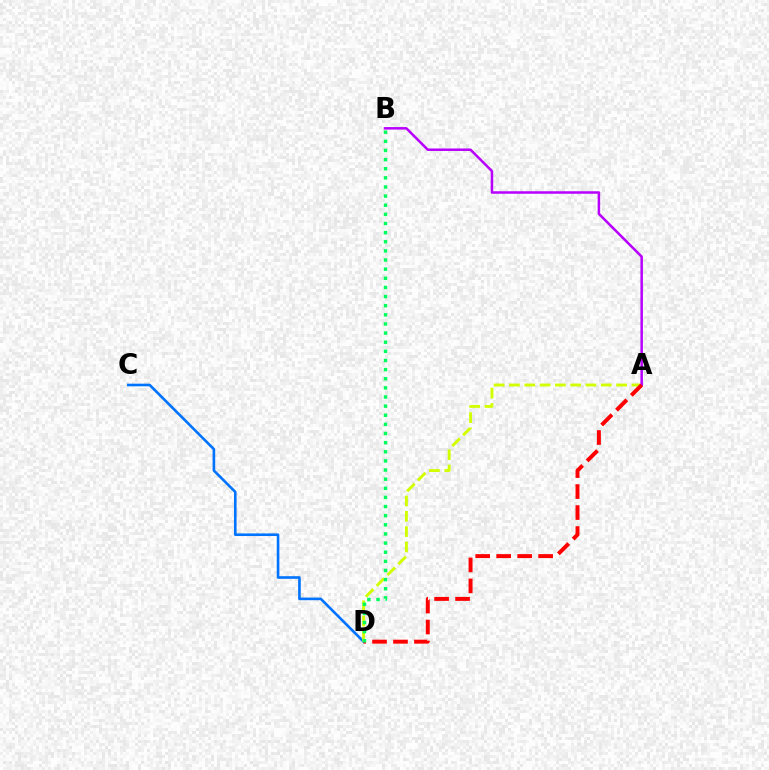{('C', 'D'): [{'color': '#0074ff', 'line_style': 'solid', 'thickness': 1.89}], ('A', 'D'): [{'color': '#d1ff00', 'line_style': 'dashed', 'thickness': 2.08}, {'color': '#ff0000', 'line_style': 'dashed', 'thickness': 2.85}], ('A', 'B'): [{'color': '#b900ff', 'line_style': 'solid', 'thickness': 1.81}], ('B', 'D'): [{'color': '#00ff5c', 'line_style': 'dotted', 'thickness': 2.48}]}